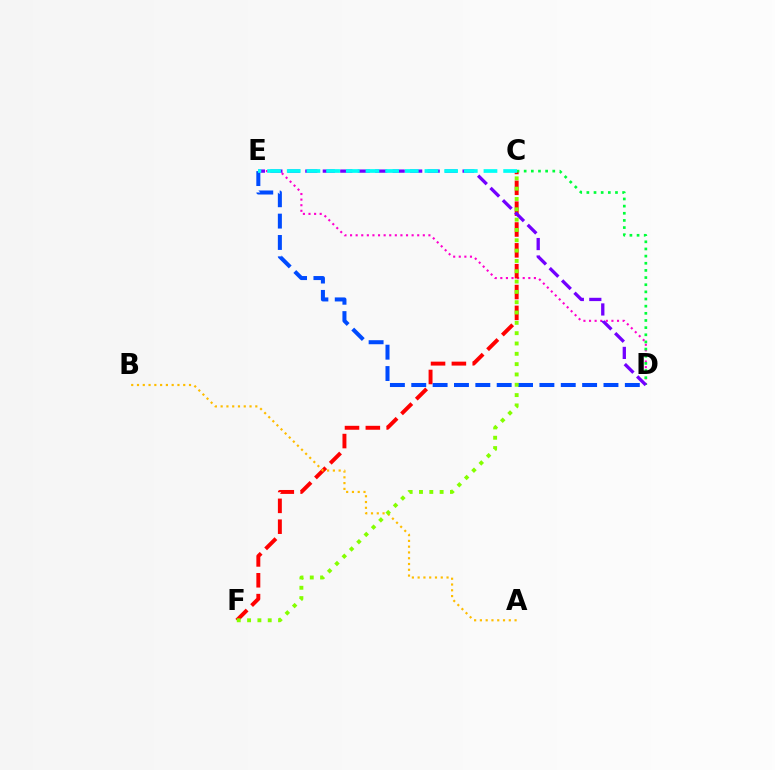{('D', 'E'): [{'color': '#ff00cf', 'line_style': 'dotted', 'thickness': 1.52}, {'color': '#004bff', 'line_style': 'dashed', 'thickness': 2.9}, {'color': '#7200ff', 'line_style': 'dashed', 'thickness': 2.37}], ('C', 'F'): [{'color': '#ff0000', 'line_style': 'dashed', 'thickness': 2.83}, {'color': '#84ff00', 'line_style': 'dotted', 'thickness': 2.8}], ('A', 'B'): [{'color': '#ffbd00', 'line_style': 'dotted', 'thickness': 1.57}], ('C', 'D'): [{'color': '#00ff39', 'line_style': 'dotted', 'thickness': 1.94}], ('C', 'E'): [{'color': '#00fff6', 'line_style': 'dashed', 'thickness': 2.67}]}